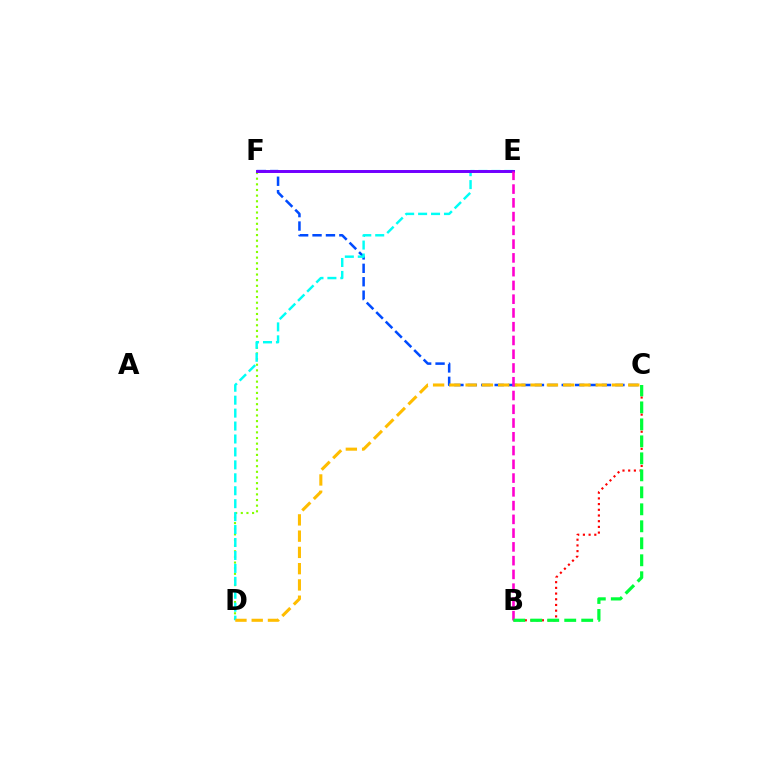{('B', 'C'): [{'color': '#ff0000', 'line_style': 'dotted', 'thickness': 1.55}, {'color': '#00ff39', 'line_style': 'dashed', 'thickness': 2.31}], ('D', 'F'): [{'color': '#84ff00', 'line_style': 'dotted', 'thickness': 1.53}], ('C', 'F'): [{'color': '#004bff', 'line_style': 'dashed', 'thickness': 1.82}], ('D', 'E'): [{'color': '#00fff6', 'line_style': 'dashed', 'thickness': 1.76}], ('E', 'F'): [{'color': '#7200ff', 'line_style': 'solid', 'thickness': 2.13}], ('C', 'D'): [{'color': '#ffbd00', 'line_style': 'dashed', 'thickness': 2.21}], ('B', 'E'): [{'color': '#ff00cf', 'line_style': 'dashed', 'thickness': 1.87}]}